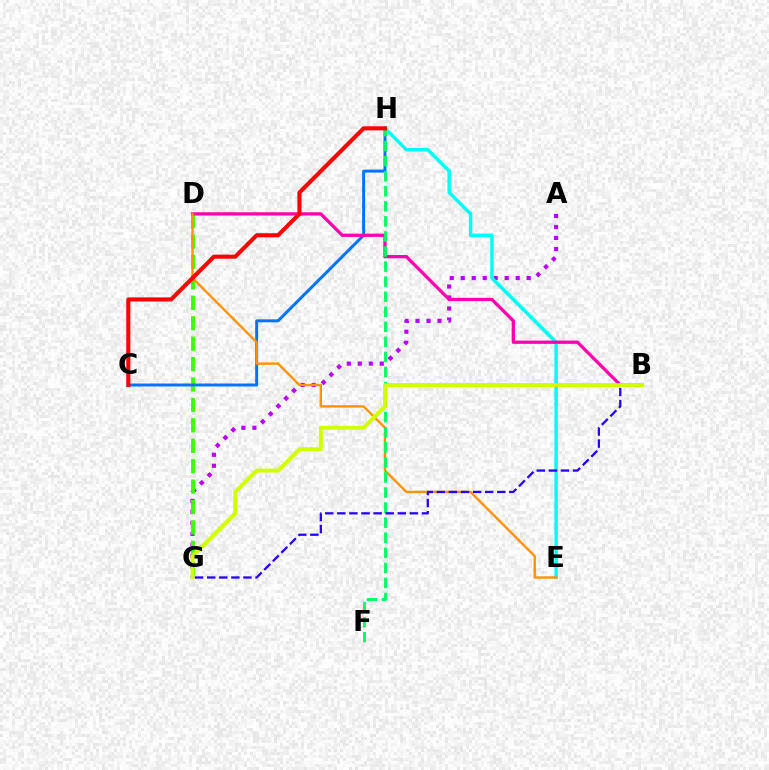{('A', 'G'): [{'color': '#b900ff', 'line_style': 'dotted', 'thickness': 2.99}], ('E', 'H'): [{'color': '#00fff6', 'line_style': 'solid', 'thickness': 2.46}], ('D', 'G'): [{'color': '#3dff00', 'line_style': 'dashed', 'thickness': 2.77}], ('C', 'H'): [{'color': '#0074ff', 'line_style': 'solid', 'thickness': 2.14}, {'color': '#ff0000', 'line_style': 'solid', 'thickness': 2.94}], ('B', 'D'): [{'color': '#ff00ac', 'line_style': 'solid', 'thickness': 2.35}], ('D', 'E'): [{'color': '#ff9400', 'line_style': 'solid', 'thickness': 1.73}], ('F', 'H'): [{'color': '#00ff5c', 'line_style': 'dashed', 'thickness': 2.05}], ('B', 'G'): [{'color': '#2500ff', 'line_style': 'dashed', 'thickness': 1.64}, {'color': '#d1ff00', 'line_style': 'solid', 'thickness': 2.82}]}